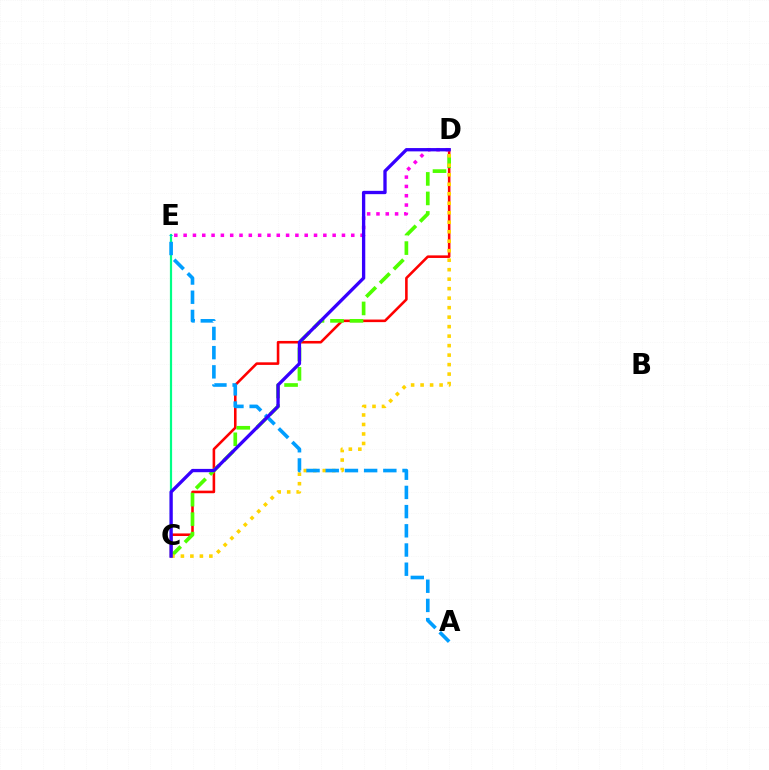{('C', 'D'): [{'color': '#ff0000', 'line_style': 'solid', 'thickness': 1.86}, {'color': '#4fff00', 'line_style': 'dashed', 'thickness': 2.65}, {'color': '#ffd500', 'line_style': 'dotted', 'thickness': 2.58}, {'color': '#3700ff', 'line_style': 'solid', 'thickness': 2.39}], ('D', 'E'): [{'color': '#ff00ed', 'line_style': 'dotted', 'thickness': 2.53}], ('C', 'E'): [{'color': '#00ff86', 'line_style': 'solid', 'thickness': 1.59}], ('A', 'E'): [{'color': '#009eff', 'line_style': 'dashed', 'thickness': 2.61}]}